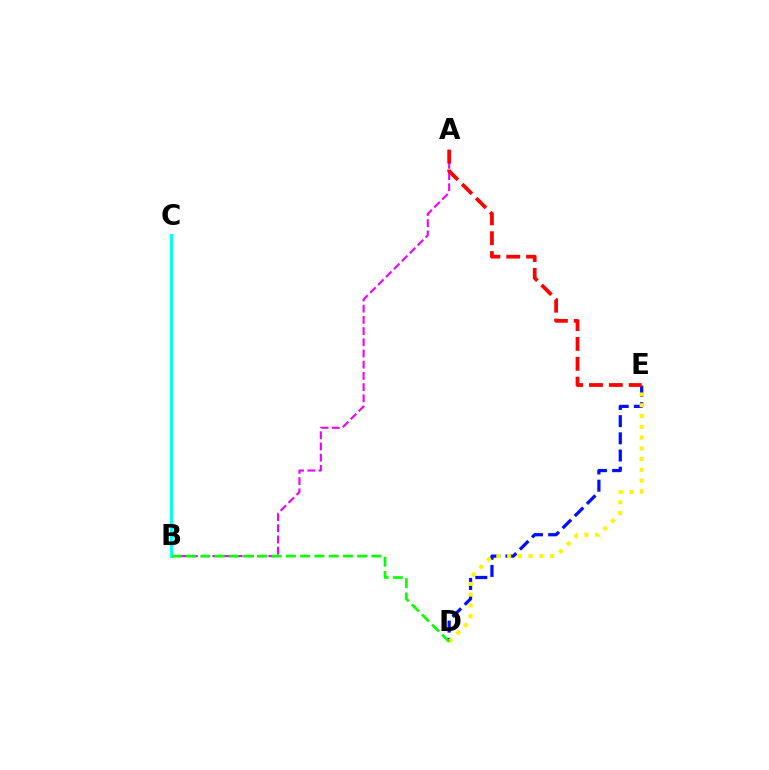{('D', 'E'): [{'color': '#0010ff', 'line_style': 'dashed', 'thickness': 2.33}, {'color': '#fcf500', 'line_style': 'dotted', 'thickness': 2.92}], ('A', 'B'): [{'color': '#ee00ff', 'line_style': 'dashed', 'thickness': 1.52}], ('A', 'E'): [{'color': '#ff0000', 'line_style': 'dashed', 'thickness': 2.7}], ('B', 'C'): [{'color': '#00fff6', 'line_style': 'solid', 'thickness': 2.11}], ('B', 'D'): [{'color': '#08ff00', 'line_style': 'dashed', 'thickness': 1.94}]}